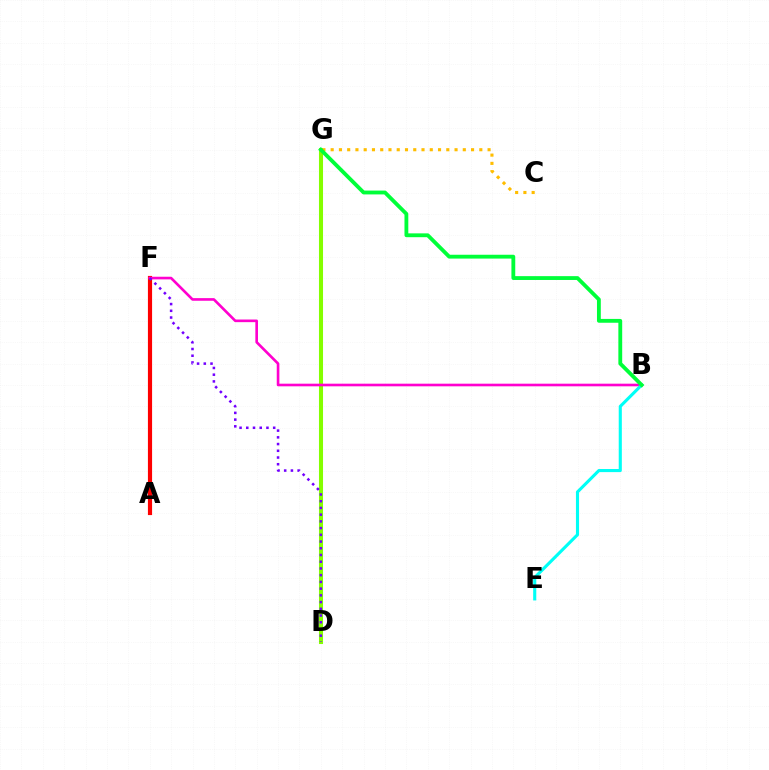{('D', 'G'): [{'color': '#004bff', 'line_style': 'dashed', 'thickness': 1.68}, {'color': '#84ff00', 'line_style': 'solid', 'thickness': 2.92}], ('A', 'F'): [{'color': '#ff0000', 'line_style': 'solid', 'thickness': 3.0}], ('C', 'G'): [{'color': '#ffbd00', 'line_style': 'dotted', 'thickness': 2.24}], ('B', 'F'): [{'color': '#ff00cf', 'line_style': 'solid', 'thickness': 1.9}], ('B', 'E'): [{'color': '#00fff6', 'line_style': 'solid', 'thickness': 2.24}], ('B', 'G'): [{'color': '#00ff39', 'line_style': 'solid', 'thickness': 2.76}], ('D', 'F'): [{'color': '#7200ff', 'line_style': 'dotted', 'thickness': 1.83}]}